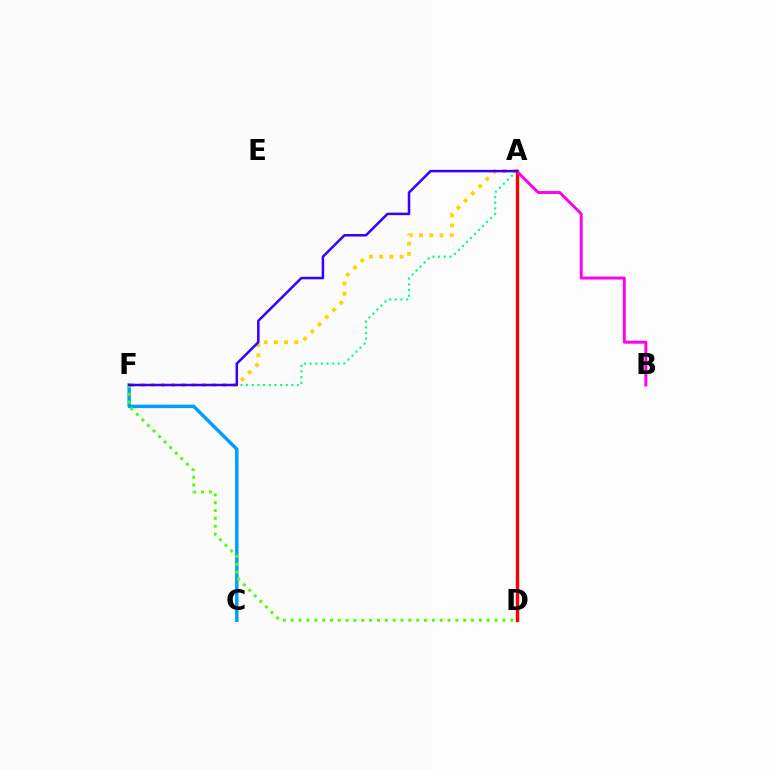{('A', 'D'): [{'color': '#ff0000', 'line_style': 'solid', 'thickness': 2.41}], ('C', 'F'): [{'color': '#009eff', 'line_style': 'solid', 'thickness': 2.48}], ('D', 'F'): [{'color': '#4fff00', 'line_style': 'dotted', 'thickness': 2.13}], ('A', 'F'): [{'color': '#ffd500', 'line_style': 'dotted', 'thickness': 2.77}, {'color': '#00ff86', 'line_style': 'dotted', 'thickness': 1.54}, {'color': '#3700ff', 'line_style': 'solid', 'thickness': 1.82}], ('A', 'B'): [{'color': '#ff00ed', 'line_style': 'solid', 'thickness': 2.11}]}